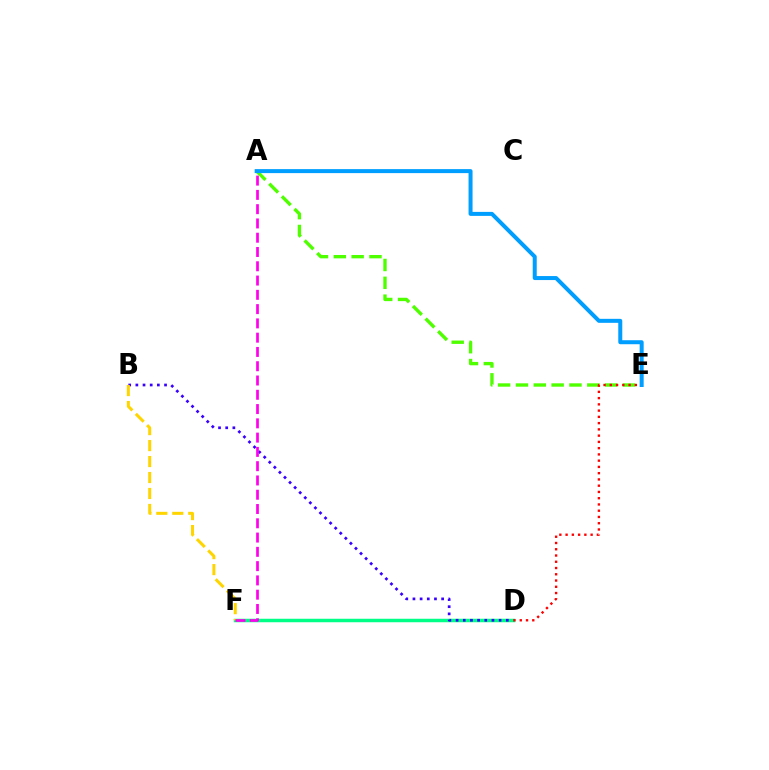{('D', 'F'): [{'color': '#00ff86', 'line_style': 'solid', 'thickness': 2.5}], ('A', 'E'): [{'color': '#4fff00', 'line_style': 'dashed', 'thickness': 2.42}, {'color': '#009eff', 'line_style': 'solid', 'thickness': 2.88}], ('B', 'D'): [{'color': '#3700ff', 'line_style': 'dotted', 'thickness': 1.95}], ('D', 'E'): [{'color': '#ff0000', 'line_style': 'dotted', 'thickness': 1.7}], ('B', 'F'): [{'color': '#ffd500', 'line_style': 'dashed', 'thickness': 2.17}], ('A', 'F'): [{'color': '#ff00ed', 'line_style': 'dashed', 'thickness': 1.94}]}